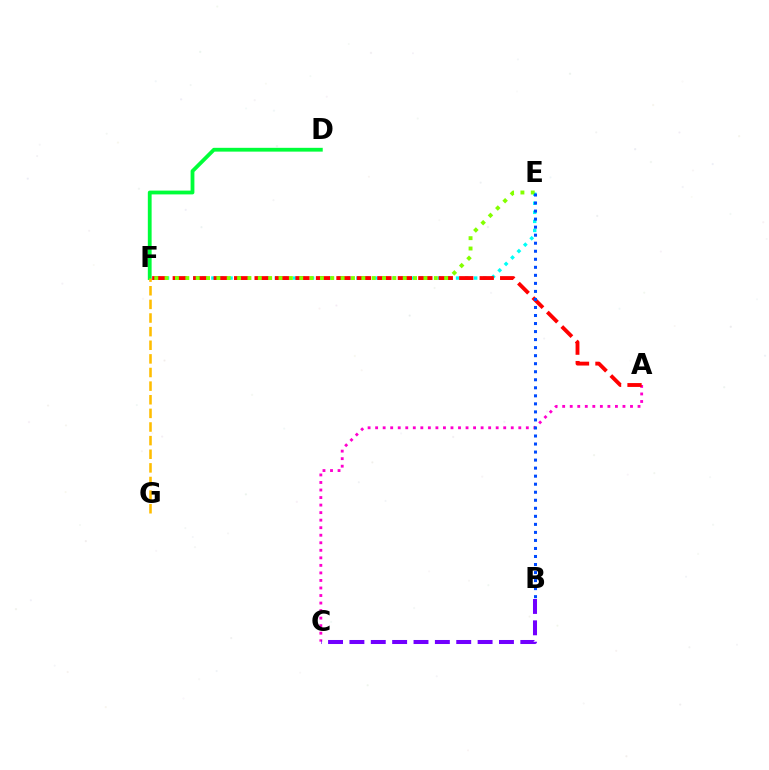{('E', 'F'): [{'color': '#00fff6', 'line_style': 'dotted', 'thickness': 2.46}, {'color': '#84ff00', 'line_style': 'dotted', 'thickness': 2.81}], ('A', 'C'): [{'color': '#ff00cf', 'line_style': 'dotted', 'thickness': 2.05}], ('D', 'F'): [{'color': '#00ff39', 'line_style': 'solid', 'thickness': 2.74}], ('A', 'F'): [{'color': '#ff0000', 'line_style': 'dashed', 'thickness': 2.78}], ('F', 'G'): [{'color': '#ffbd00', 'line_style': 'dashed', 'thickness': 1.85}], ('B', 'C'): [{'color': '#7200ff', 'line_style': 'dashed', 'thickness': 2.9}], ('B', 'E'): [{'color': '#004bff', 'line_style': 'dotted', 'thickness': 2.18}]}